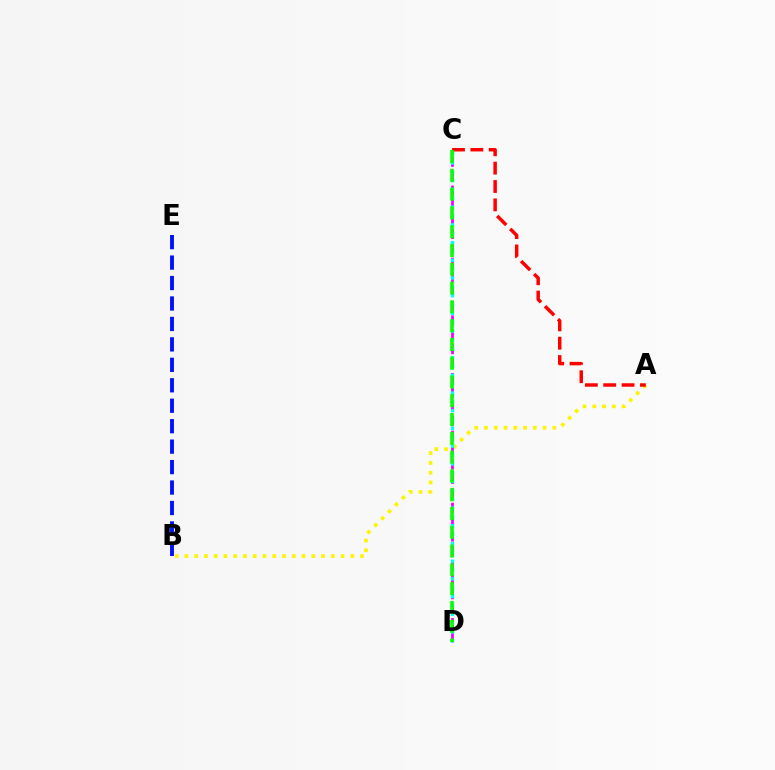{('A', 'B'): [{'color': '#fcf500', 'line_style': 'dotted', 'thickness': 2.65}], ('C', 'D'): [{'color': '#ee00ff', 'line_style': 'dashed', 'thickness': 1.96}, {'color': '#00fff6', 'line_style': 'dotted', 'thickness': 2.4}, {'color': '#08ff00', 'line_style': 'dashed', 'thickness': 2.55}], ('A', 'C'): [{'color': '#ff0000', 'line_style': 'dashed', 'thickness': 2.49}], ('B', 'E'): [{'color': '#0010ff', 'line_style': 'dashed', 'thickness': 2.78}]}